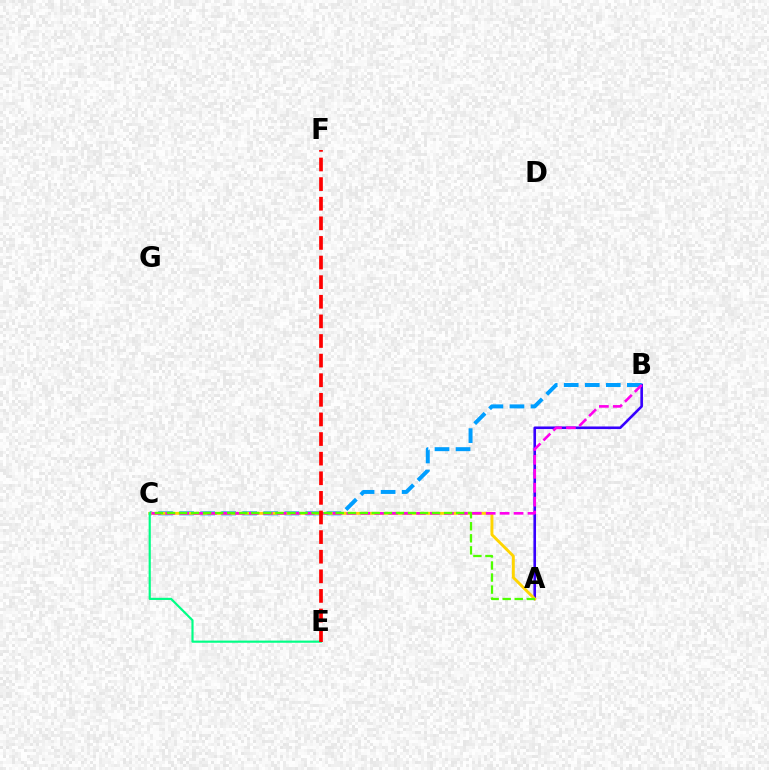{('A', 'B'): [{'color': '#3700ff', 'line_style': 'solid', 'thickness': 1.88}], ('B', 'C'): [{'color': '#009eff', 'line_style': 'dashed', 'thickness': 2.86}, {'color': '#ff00ed', 'line_style': 'dashed', 'thickness': 1.89}], ('A', 'C'): [{'color': '#ffd500', 'line_style': 'solid', 'thickness': 2.09}, {'color': '#4fff00', 'line_style': 'dashed', 'thickness': 1.64}], ('C', 'E'): [{'color': '#00ff86', 'line_style': 'solid', 'thickness': 1.56}], ('E', 'F'): [{'color': '#ff0000', 'line_style': 'dashed', 'thickness': 2.66}]}